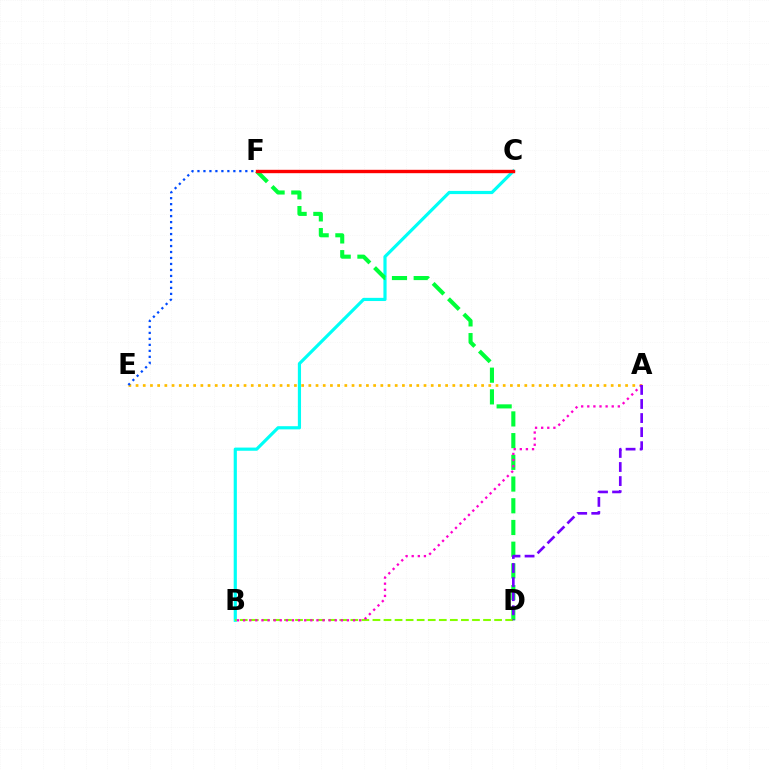{('B', 'C'): [{'color': '#00fff6', 'line_style': 'solid', 'thickness': 2.29}], ('A', 'E'): [{'color': '#ffbd00', 'line_style': 'dotted', 'thickness': 1.96}], ('D', 'F'): [{'color': '#00ff39', 'line_style': 'dashed', 'thickness': 2.95}], ('E', 'F'): [{'color': '#004bff', 'line_style': 'dotted', 'thickness': 1.63}], ('B', 'D'): [{'color': '#84ff00', 'line_style': 'dashed', 'thickness': 1.5}], ('A', 'B'): [{'color': '#ff00cf', 'line_style': 'dotted', 'thickness': 1.66}], ('A', 'D'): [{'color': '#7200ff', 'line_style': 'dashed', 'thickness': 1.91}], ('C', 'F'): [{'color': '#ff0000', 'line_style': 'solid', 'thickness': 2.43}]}